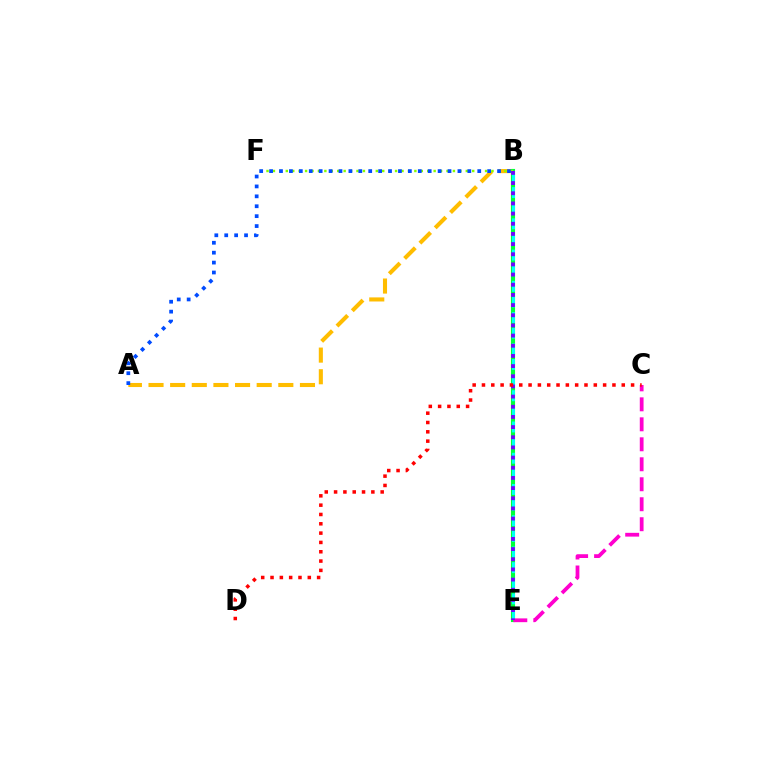{('A', 'B'): [{'color': '#ffbd00', 'line_style': 'dashed', 'thickness': 2.94}, {'color': '#004bff', 'line_style': 'dotted', 'thickness': 2.69}], ('B', 'E'): [{'color': '#00ff39', 'line_style': 'solid', 'thickness': 2.97}, {'color': '#00fff6', 'line_style': 'dashed', 'thickness': 2.12}, {'color': '#7200ff', 'line_style': 'dotted', 'thickness': 2.76}], ('C', 'E'): [{'color': '#ff00cf', 'line_style': 'dashed', 'thickness': 2.71}], ('B', 'F'): [{'color': '#84ff00', 'line_style': 'dotted', 'thickness': 1.75}], ('C', 'D'): [{'color': '#ff0000', 'line_style': 'dotted', 'thickness': 2.53}]}